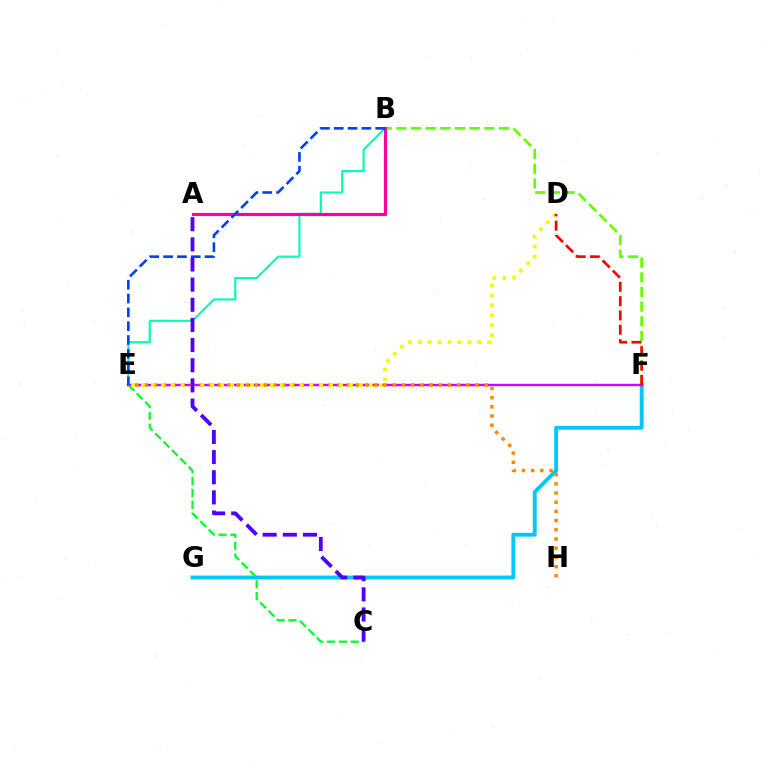{('C', 'E'): [{'color': '#00ff27', 'line_style': 'dashed', 'thickness': 1.61}], ('F', 'G'): [{'color': '#00c7ff', 'line_style': 'solid', 'thickness': 2.78}], ('B', 'F'): [{'color': '#66ff00', 'line_style': 'dashed', 'thickness': 1.99}], ('B', 'E'): [{'color': '#00ffaf', 'line_style': 'solid', 'thickness': 1.53}, {'color': '#003fff', 'line_style': 'dashed', 'thickness': 1.88}], ('E', 'F'): [{'color': '#d600ff', 'line_style': 'solid', 'thickness': 1.72}], ('E', 'H'): [{'color': '#ff8800', 'line_style': 'dotted', 'thickness': 2.5}], ('D', 'E'): [{'color': '#eeff00', 'line_style': 'dotted', 'thickness': 2.69}], ('A', 'B'): [{'color': '#ff00a0', 'line_style': 'solid', 'thickness': 2.27}], ('D', 'F'): [{'color': '#ff0000', 'line_style': 'dashed', 'thickness': 1.95}], ('A', 'C'): [{'color': '#4f00ff', 'line_style': 'dashed', 'thickness': 2.74}]}